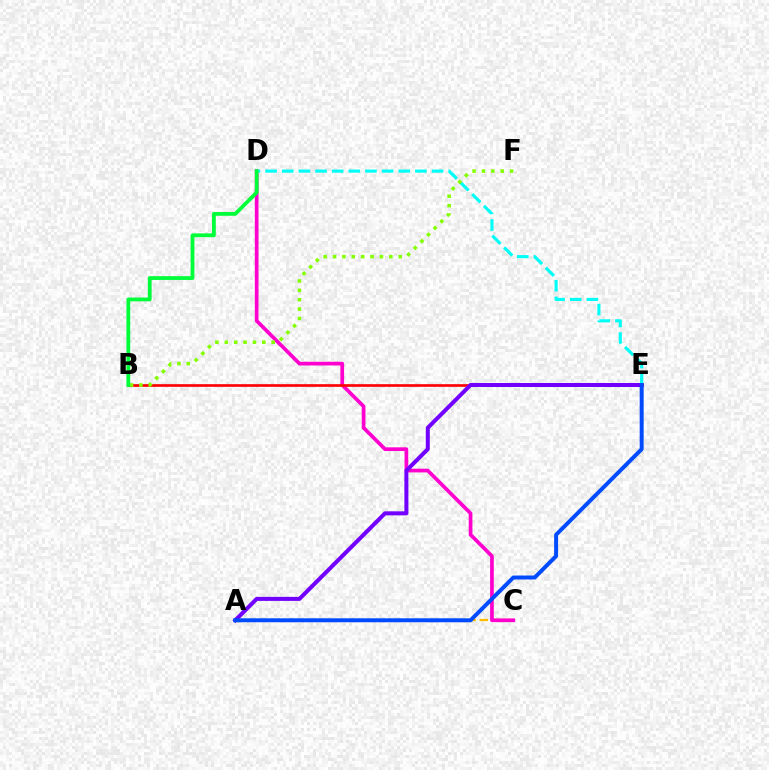{('A', 'C'): [{'color': '#ffbd00', 'line_style': 'dashed', 'thickness': 1.66}], ('C', 'D'): [{'color': '#ff00cf', 'line_style': 'solid', 'thickness': 2.67}], ('D', 'E'): [{'color': '#00fff6', 'line_style': 'dashed', 'thickness': 2.26}], ('B', 'E'): [{'color': '#ff0000', 'line_style': 'solid', 'thickness': 1.92}], ('B', 'F'): [{'color': '#84ff00', 'line_style': 'dotted', 'thickness': 2.55}], ('A', 'E'): [{'color': '#7200ff', 'line_style': 'solid', 'thickness': 2.89}, {'color': '#004bff', 'line_style': 'solid', 'thickness': 2.86}], ('B', 'D'): [{'color': '#00ff39', 'line_style': 'solid', 'thickness': 2.73}]}